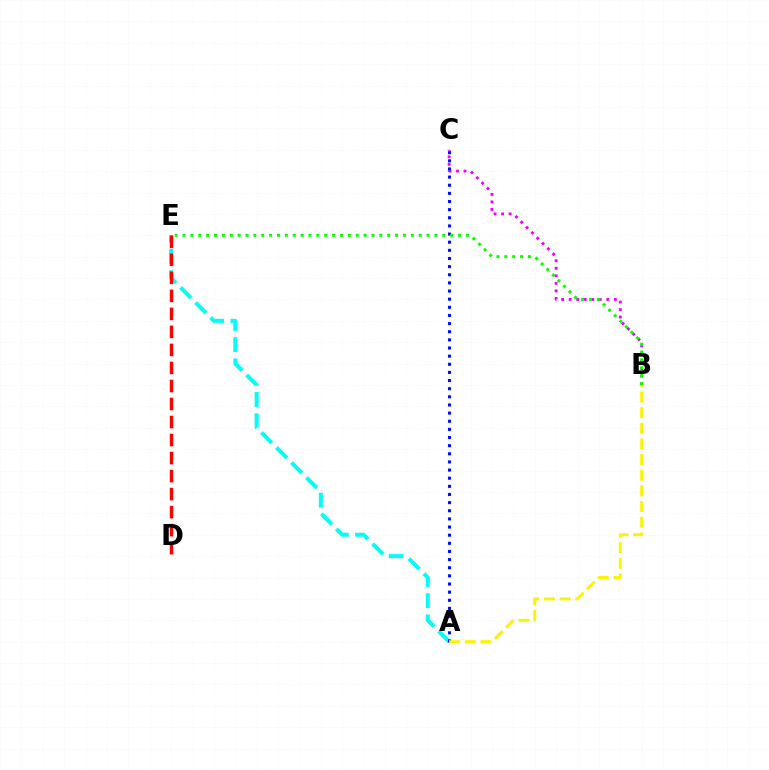{('B', 'C'): [{'color': '#ee00ff', 'line_style': 'dotted', 'thickness': 2.05}], ('A', 'E'): [{'color': '#00fff6', 'line_style': 'dashed', 'thickness': 2.88}], ('D', 'E'): [{'color': '#ff0000', 'line_style': 'dashed', 'thickness': 2.45}], ('A', 'C'): [{'color': '#0010ff', 'line_style': 'dotted', 'thickness': 2.21}], ('B', 'E'): [{'color': '#08ff00', 'line_style': 'dotted', 'thickness': 2.14}], ('A', 'B'): [{'color': '#fcf500', 'line_style': 'dashed', 'thickness': 2.12}]}